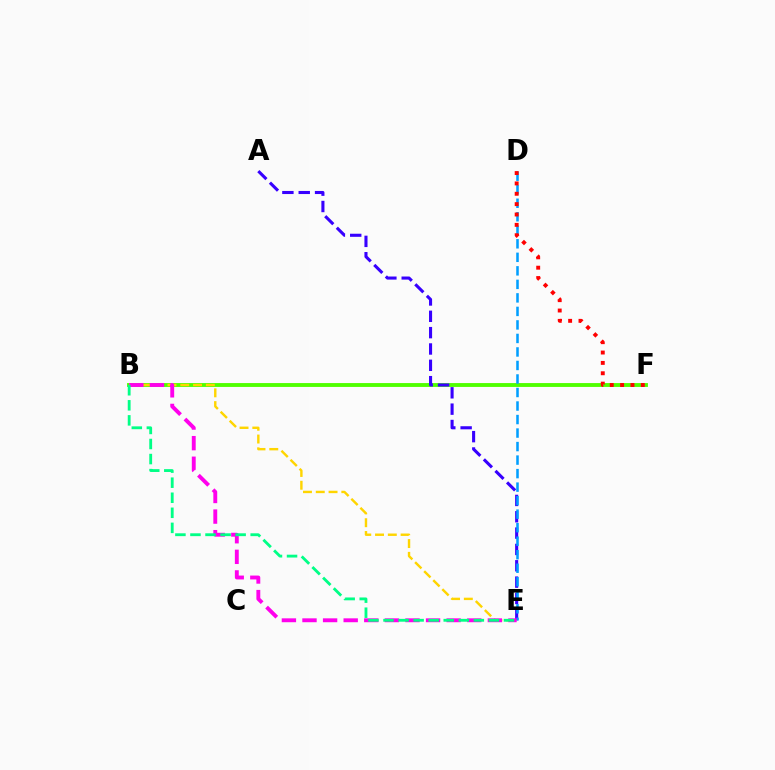{('B', 'F'): [{'color': '#4fff00', 'line_style': 'solid', 'thickness': 2.78}], ('A', 'E'): [{'color': '#3700ff', 'line_style': 'dashed', 'thickness': 2.22}], ('B', 'E'): [{'color': '#ffd500', 'line_style': 'dashed', 'thickness': 1.74}, {'color': '#ff00ed', 'line_style': 'dashed', 'thickness': 2.8}, {'color': '#00ff86', 'line_style': 'dashed', 'thickness': 2.05}], ('D', 'E'): [{'color': '#009eff', 'line_style': 'dashed', 'thickness': 1.84}], ('D', 'F'): [{'color': '#ff0000', 'line_style': 'dotted', 'thickness': 2.81}]}